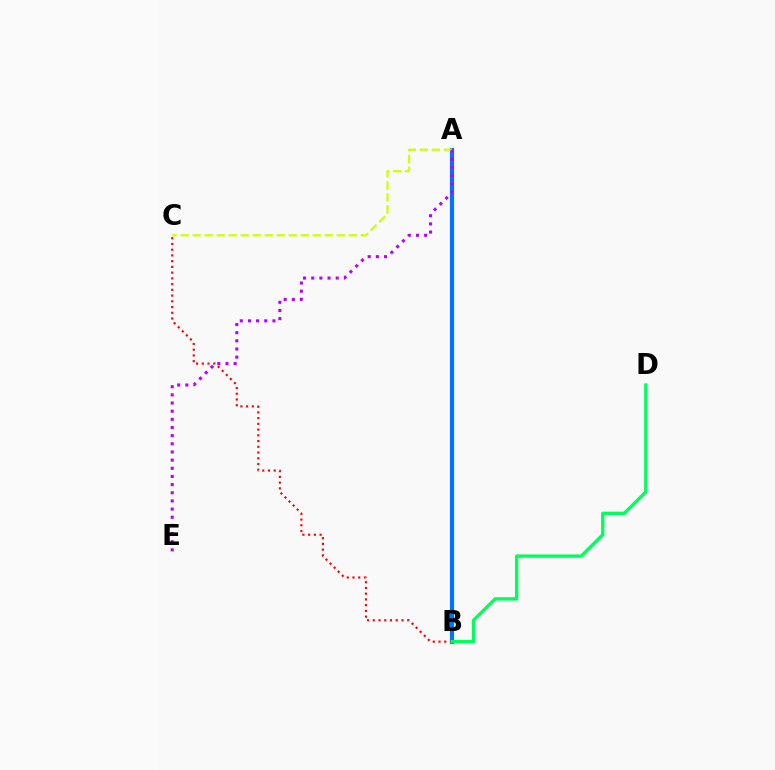{('A', 'B'): [{'color': '#0074ff', 'line_style': 'solid', 'thickness': 2.99}], ('B', 'C'): [{'color': '#ff0000', 'line_style': 'dotted', 'thickness': 1.56}], ('A', 'C'): [{'color': '#d1ff00', 'line_style': 'dashed', 'thickness': 1.63}], ('B', 'D'): [{'color': '#00ff5c', 'line_style': 'solid', 'thickness': 2.41}], ('A', 'E'): [{'color': '#b900ff', 'line_style': 'dotted', 'thickness': 2.22}]}